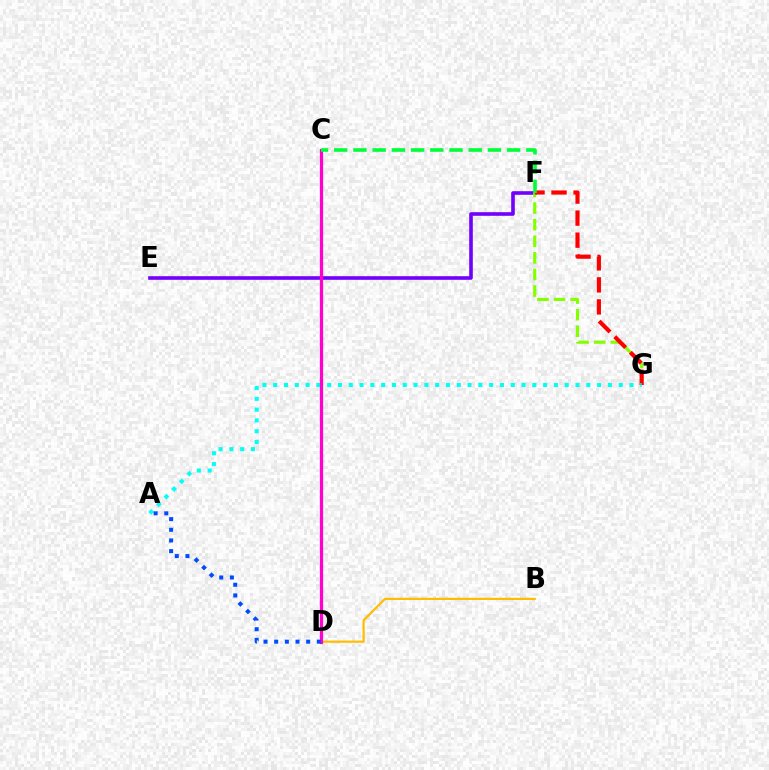{('E', 'F'): [{'color': '#7200ff', 'line_style': 'solid', 'thickness': 2.61}], ('F', 'G'): [{'color': '#84ff00', 'line_style': 'dashed', 'thickness': 2.25}, {'color': '#ff0000', 'line_style': 'dashed', 'thickness': 2.99}], ('A', 'G'): [{'color': '#00fff6', 'line_style': 'dotted', 'thickness': 2.93}], ('B', 'D'): [{'color': '#ffbd00', 'line_style': 'solid', 'thickness': 1.58}], ('C', 'D'): [{'color': '#ff00cf', 'line_style': 'solid', 'thickness': 2.33}], ('C', 'F'): [{'color': '#00ff39', 'line_style': 'dashed', 'thickness': 2.61}], ('A', 'D'): [{'color': '#004bff', 'line_style': 'dotted', 'thickness': 2.9}]}